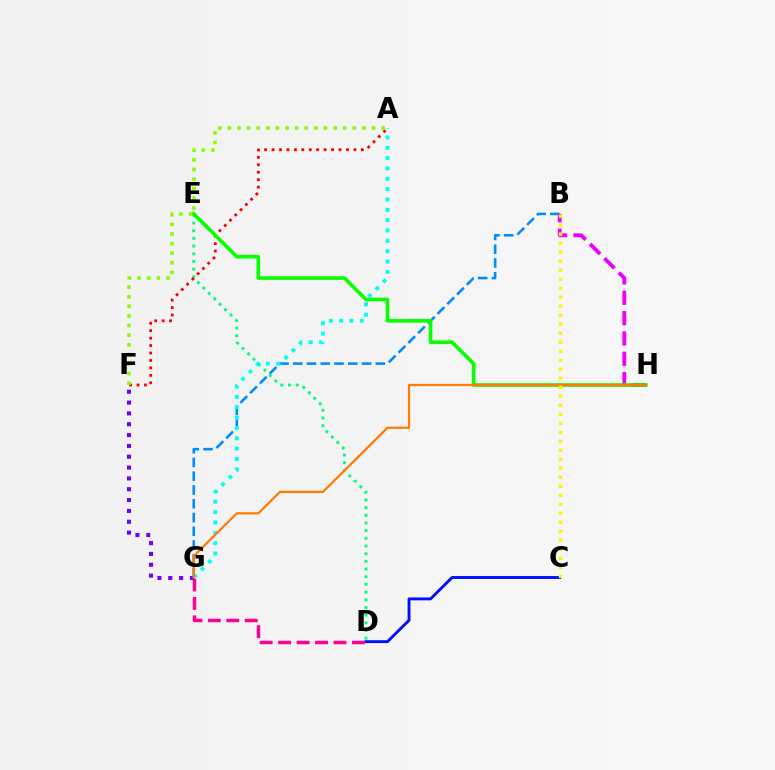{('B', 'G'): [{'color': '#008cff', 'line_style': 'dashed', 'thickness': 1.87}], ('C', 'D'): [{'color': '#0010ff', 'line_style': 'solid', 'thickness': 2.08}], ('D', 'E'): [{'color': '#00ff74', 'line_style': 'dotted', 'thickness': 2.09}], ('A', 'F'): [{'color': '#ff0000', 'line_style': 'dotted', 'thickness': 2.02}, {'color': '#84ff00', 'line_style': 'dotted', 'thickness': 2.61}], ('B', 'H'): [{'color': '#ee00ff', 'line_style': 'dashed', 'thickness': 2.76}], ('D', 'G'): [{'color': '#ff0094', 'line_style': 'dashed', 'thickness': 2.51}], ('F', 'G'): [{'color': '#7200ff', 'line_style': 'dotted', 'thickness': 2.94}], ('E', 'H'): [{'color': '#08ff00', 'line_style': 'solid', 'thickness': 2.61}], ('A', 'G'): [{'color': '#00fff6', 'line_style': 'dotted', 'thickness': 2.81}], ('G', 'H'): [{'color': '#ff7c00', 'line_style': 'solid', 'thickness': 1.62}], ('B', 'C'): [{'color': '#fcf500', 'line_style': 'dotted', 'thickness': 2.45}]}